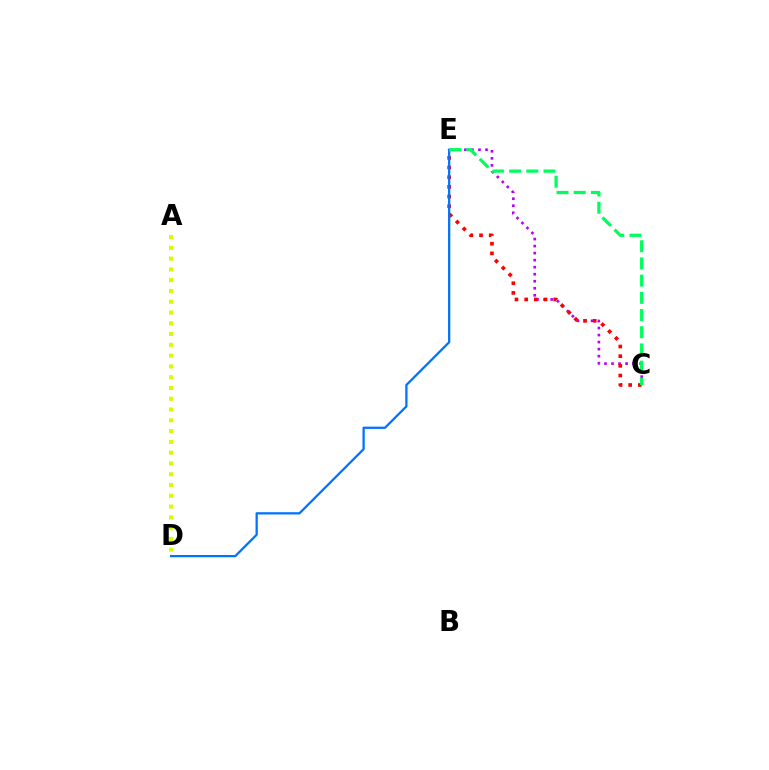{('C', 'E'): [{'color': '#b900ff', 'line_style': 'dotted', 'thickness': 1.91}, {'color': '#ff0000', 'line_style': 'dotted', 'thickness': 2.63}, {'color': '#00ff5c', 'line_style': 'dashed', 'thickness': 2.34}], ('D', 'E'): [{'color': '#0074ff', 'line_style': 'solid', 'thickness': 1.64}], ('A', 'D'): [{'color': '#d1ff00', 'line_style': 'dotted', 'thickness': 2.93}]}